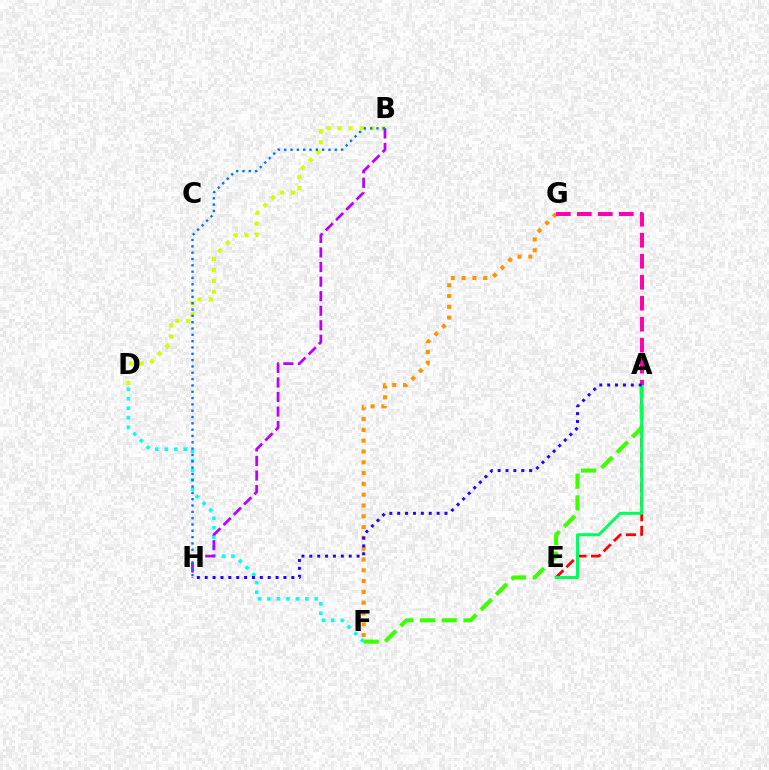{('D', 'F'): [{'color': '#00fff6', 'line_style': 'dotted', 'thickness': 2.57}], ('A', 'E'): [{'color': '#ff0000', 'line_style': 'dashed', 'thickness': 1.98}, {'color': '#00ff5c', 'line_style': 'solid', 'thickness': 2.13}], ('A', 'F'): [{'color': '#3dff00', 'line_style': 'dashed', 'thickness': 2.95}], ('F', 'G'): [{'color': '#ff9400', 'line_style': 'dotted', 'thickness': 2.93}], ('B', 'D'): [{'color': '#d1ff00', 'line_style': 'dotted', 'thickness': 2.97}], ('B', 'H'): [{'color': '#b900ff', 'line_style': 'dashed', 'thickness': 1.98}, {'color': '#0074ff', 'line_style': 'dotted', 'thickness': 1.72}], ('A', 'G'): [{'color': '#ff00ac', 'line_style': 'dashed', 'thickness': 2.85}], ('A', 'H'): [{'color': '#2500ff', 'line_style': 'dotted', 'thickness': 2.14}]}